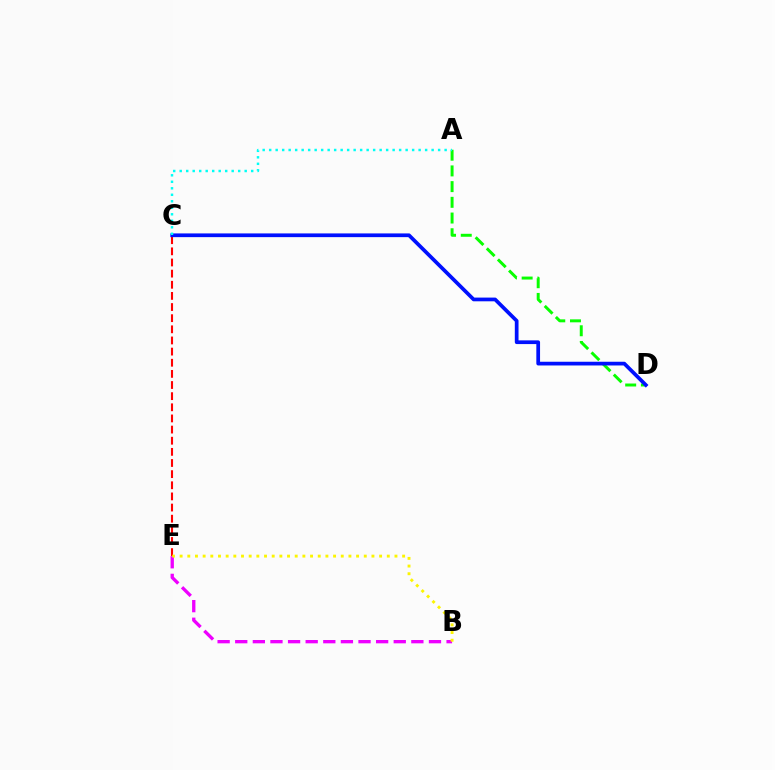{('C', 'E'): [{'color': '#ff0000', 'line_style': 'dashed', 'thickness': 1.51}], ('A', 'D'): [{'color': '#08ff00', 'line_style': 'dashed', 'thickness': 2.13}], ('C', 'D'): [{'color': '#0010ff', 'line_style': 'solid', 'thickness': 2.68}], ('B', 'E'): [{'color': '#ee00ff', 'line_style': 'dashed', 'thickness': 2.39}, {'color': '#fcf500', 'line_style': 'dotted', 'thickness': 2.08}], ('A', 'C'): [{'color': '#00fff6', 'line_style': 'dotted', 'thickness': 1.77}]}